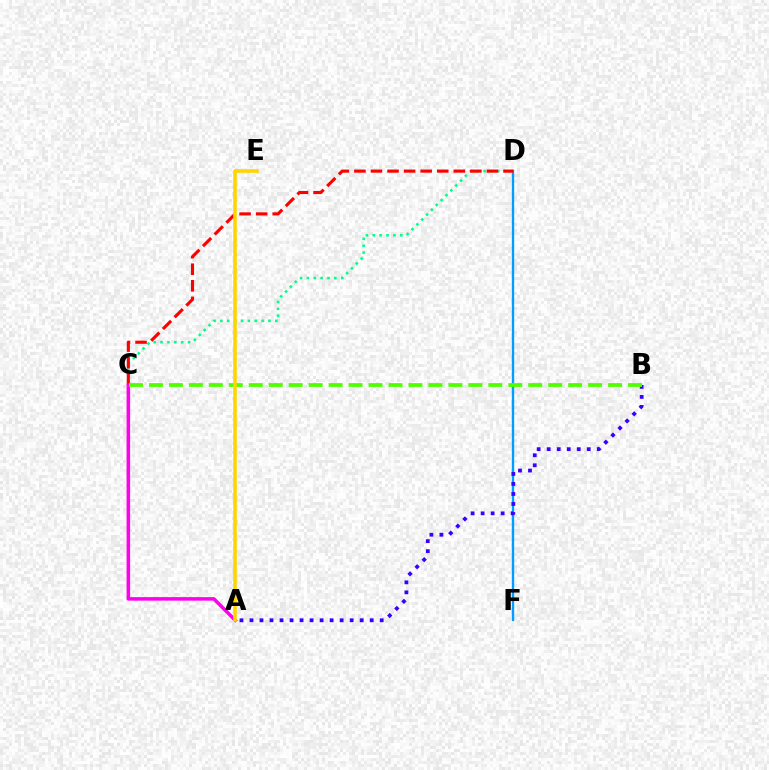{('C', 'D'): [{'color': '#00ff86', 'line_style': 'dotted', 'thickness': 1.87}, {'color': '#ff0000', 'line_style': 'dashed', 'thickness': 2.25}], ('D', 'F'): [{'color': '#009eff', 'line_style': 'solid', 'thickness': 1.7}], ('A', 'C'): [{'color': '#ff00ed', 'line_style': 'solid', 'thickness': 2.55}], ('A', 'B'): [{'color': '#3700ff', 'line_style': 'dotted', 'thickness': 2.72}], ('B', 'C'): [{'color': '#4fff00', 'line_style': 'dashed', 'thickness': 2.71}], ('A', 'E'): [{'color': '#ffd500', 'line_style': 'solid', 'thickness': 2.56}]}